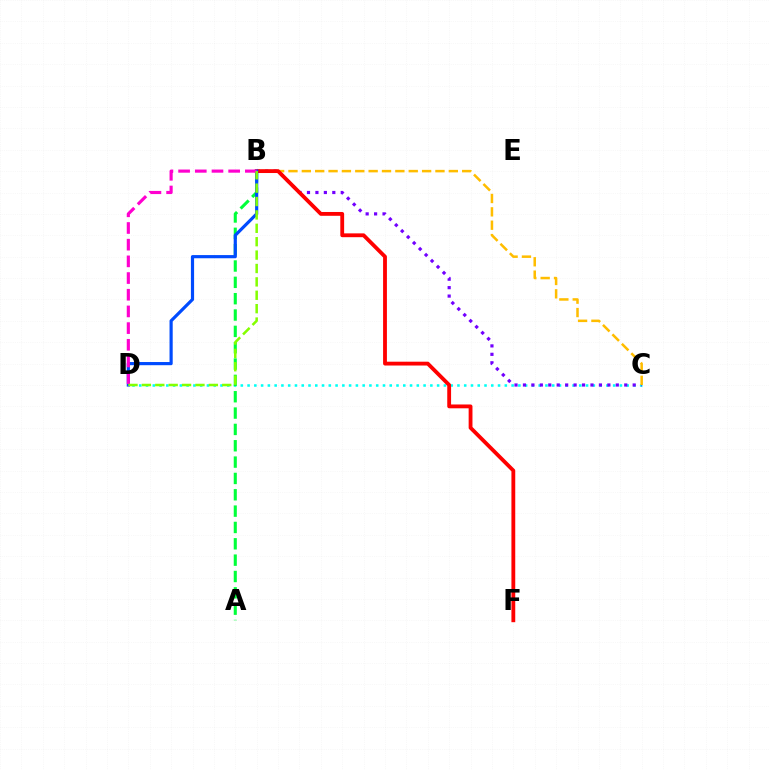{('C', 'D'): [{'color': '#00fff6', 'line_style': 'dotted', 'thickness': 1.84}], ('B', 'C'): [{'color': '#7200ff', 'line_style': 'dotted', 'thickness': 2.29}, {'color': '#ffbd00', 'line_style': 'dashed', 'thickness': 1.82}], ('A', 'B'): [{'color': '#00ff39', 'line_style': 'dashed', 'thickness': 2.22}], ('B', 'F'): [{'color': '#ff0000', 'line_style': 'solid', 'thickness': 2.75}], ('B', 'D'): [{'color': '#004bff', 'line_style': 'solid', 'thickness': 2.29}, {'color': '#ff00cf', 'line_style': 'dashed', 'thickness': 2.27}, {'color': '#84ff00', 'line_style': 'dashed', 'thickness': 1.82}]}